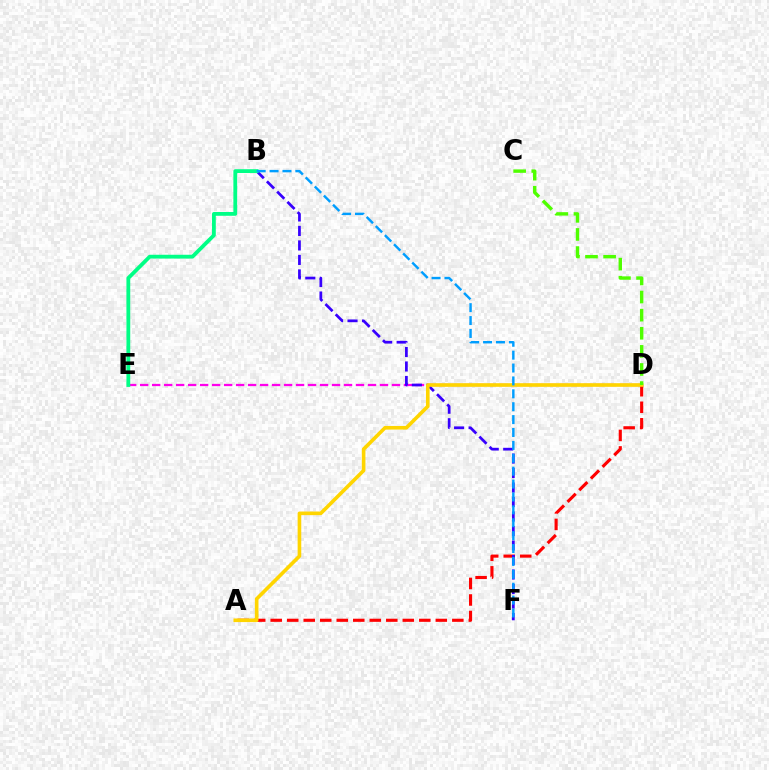{('A', 'D'): [{'color': '#ff0000', 'line_style': 'dashed', 'thickness': 2.24}, {'color': '#ffd500', 'line_style': 'solid', 'thickness': 2.61}], ('D', 'E'): [{'color': '#ff00ed', 'line_style': 'dashed', 'thickness': 1.63}], ('B', 'F'): [{'color': '#3700ff', 'line_style': 'dashed', 'thickness': 1.97}, {'color': '#009eff', 'line_style': 'dashed', 'thickness': 1.75}], ('B', 'E'): [{'color': '#00ff86', 'line_style': 'solid', 'thickness': 2.74}], ('C', 'D'): [{'color': '#4fff00', 'line_style': 'dashed', 'thickness': 2.46}]}